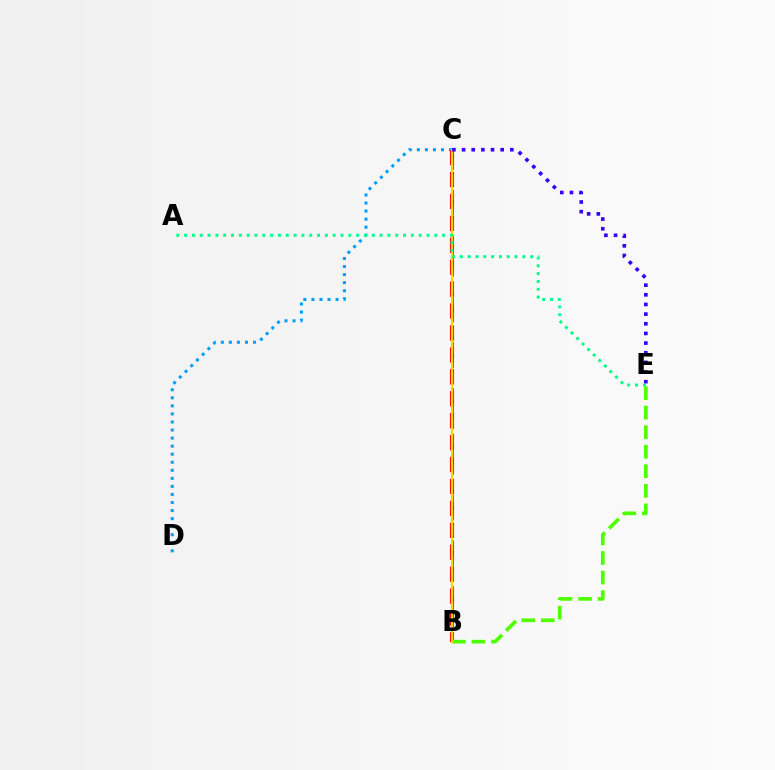{('C', 'D'): [{'color': '#009eff', 'line_style': 'dotted', 'thickness': 2.19}], ('B', 'C'): [{'color': '#ff0000', 'line_style': 'dashed', 'thickness': 2.98}, {'color': '#ff00ed', 'line_style': 'dashed', 'thickness': 2.07}, {'color': '#ffd500', 'line_style': 'solid', 'thickness': 1.56}], ('B', 'E'): [{'color': '#4fff00', 'line_style': 'dashed', 'thickness': 2.65}], ('C', 'E'): [{'color': '#3700ff', 'line_style': 'dotted', 'thickness': 2.62}], ('A', 'E'): [{'color': '#00ff86', 'line_style': 'dotted', 'thickness': 2.12}]}